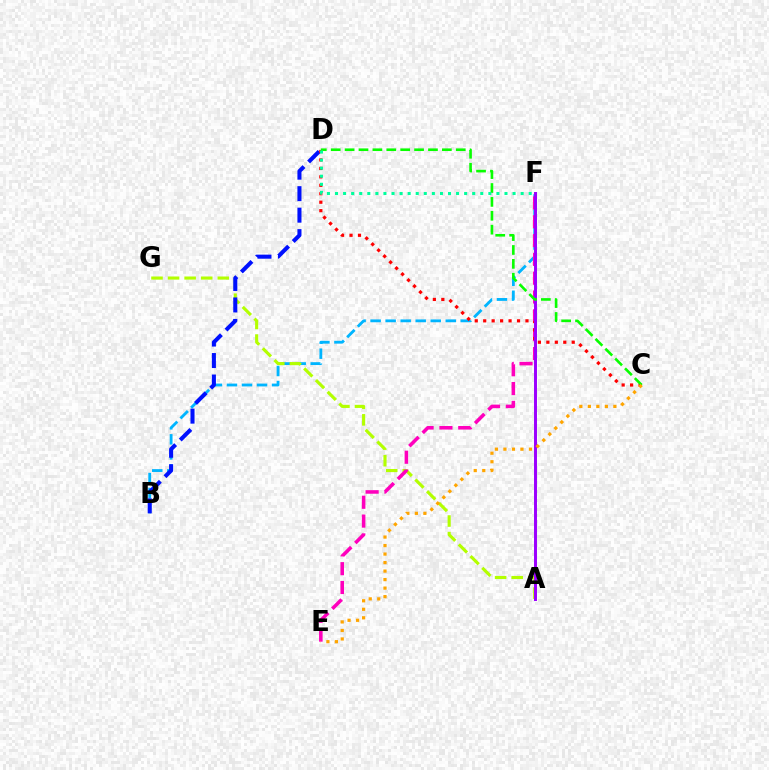{('B', 'F'): [{'color': '#00b5ff', 'line_style': 'dashed', 'thickness': 2.04}], ('A', 'G'): [{'color': '#b3ff00', 'line_style': 'dashed', 'thickness': 2.25}], ('B', 'D'): [{'color': '#0010ff', 'line_style': 'dashed', 'thickness': 2.92}], ('E', 'F'): [{'color': '#ff00bd', 'line_style': 'dashed', 'thickness': 2.56}], ('C', 'D'): [{'color': '#ff0000', 'line_style': 'dotted', 'thickness': 2.3}, {'color': '#08ff00', 'line_style': 'dashed', 'thickness': 1.89}], ('A', 'F'): [{'color': '#9b00ff', 'line_style': 'solid', 'thickness': 2.13}], ('C', 'E'): [{'color': '#ffa500', 'line_style': 'dotted', 'thickness': 2.31}], ('D', 'F'): [{'color': '#00ff9d', 'line_style': 'dotted', 'thickness': 2.19}]}